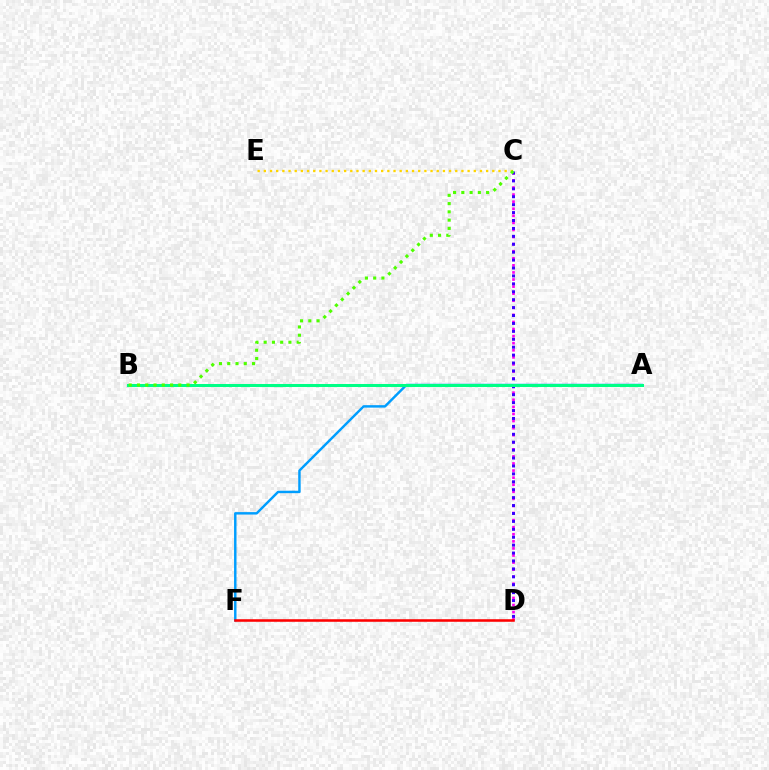{('C', 'D'): [{'color': '#ff00ed', 'line_style': 'dotted', 'thickness': 1.92}, {'color': '#3700ff', 'line_style': 'dotted', 'thickness': 2.15}], ('C', 'E'): [{'color': '#ffd500', 'line_style': 'dotted', 'thickness': 1.68}], ('A', 'F'): [{'color': '#009eff', 'line_style': 'solid', 'thickness': 1.76}], ('A', 'B'): [{'color': '#00ff86', 'line_style': 'solid', 'thickness': 2.18}], ('B', 'C'): [{'color': '#4fff00', 'line_style': 'dotted', 'thickness': 2.24}], ('D', 'F'): [{'color': '#ff0000', 'line_style': 'solid', 'thickness': 1.84}]}